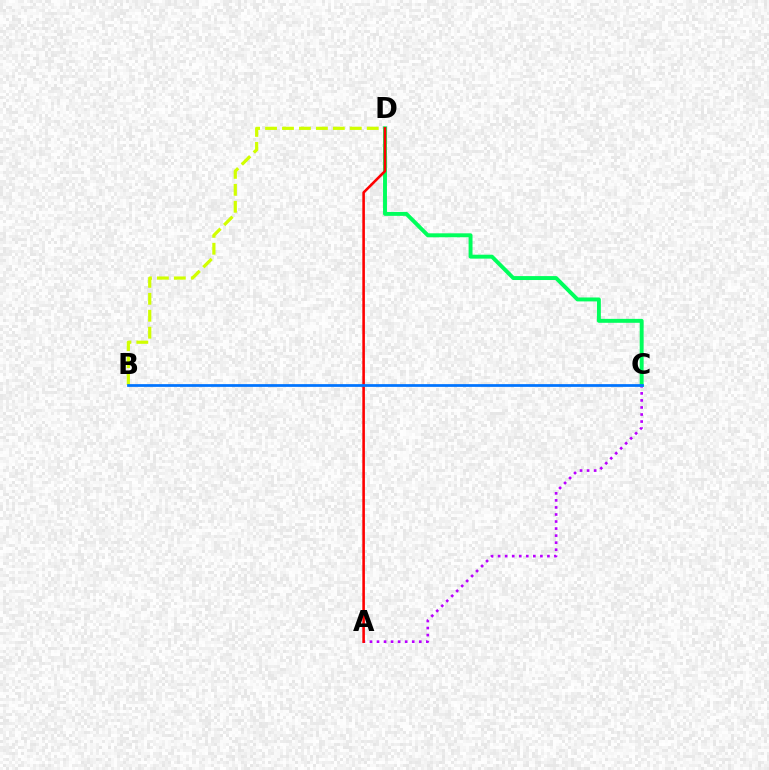{('A', 'C'): [{'color': '#b900ff', 'line_style': 'dotted', 'thickness': 1.91}], ('B', 'D'): [{'color': '#d1ff00', 'line_style': 'dashed', 'thickness': 2.3}], ('C', 'D'): [{'color': '#00ff5c', 'line_style': 'solid', 'thickness': 2.83}], ('A', 'D'): [{'color': '#ff0000', 'line_style': 'solid', 'thickness': 1.87}], ('B', 'C'): [{'color': '#0074ff', 'line_style': 'solid', 'thickness': 1.97}]}